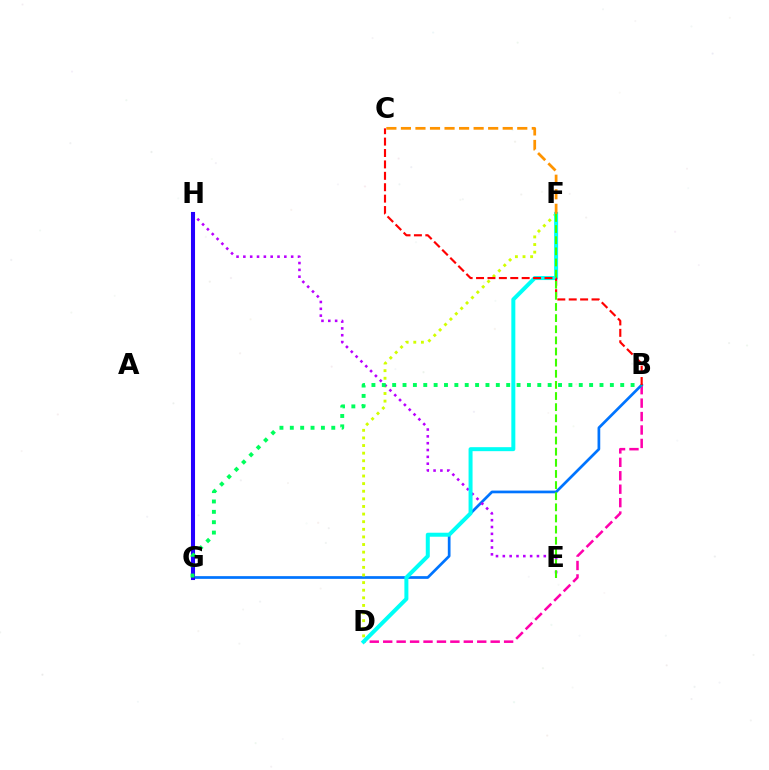{('B', 'D'): [{'color': '#ff00ac', 'line_style': 'dashed', 'thickness': 1.82}], ('B', 'G'): [{'color': '#0074ff', 'line_style': 'solid', 'thickness': 1.96}, {'color': '#00ff5c', 'line_style': 'dotted', 'thickness': 2.82}], ('D', 'F'): [{'color': '#d1ff00', 'line_style': 'dotted', 'thickness': 2.07}, {'color': '#00fff6', 'line_style': 'solid', 'thickness': 2.88}], ('E', 'H'): [{'color': '#b900ff', 'line_style': 'dotted', 'thickness': 1.86}], ('G', 'H'): [{'color': '#2500ff', 'line_style': 'solid', 'thickness': 2.93}], ('B', 'C'): [{'color': '#ff0000', 'line_style': 'dashed', 'thickness': 1.55}], ('E', 'F'): [{'color': '#3dff00', 'line_style': 'dashed', 'thickness': 1.51}], ('C', 'F'): [{'color': '#ff9400', 'line_style': 'dashed', 'thickness': 1.98}]}